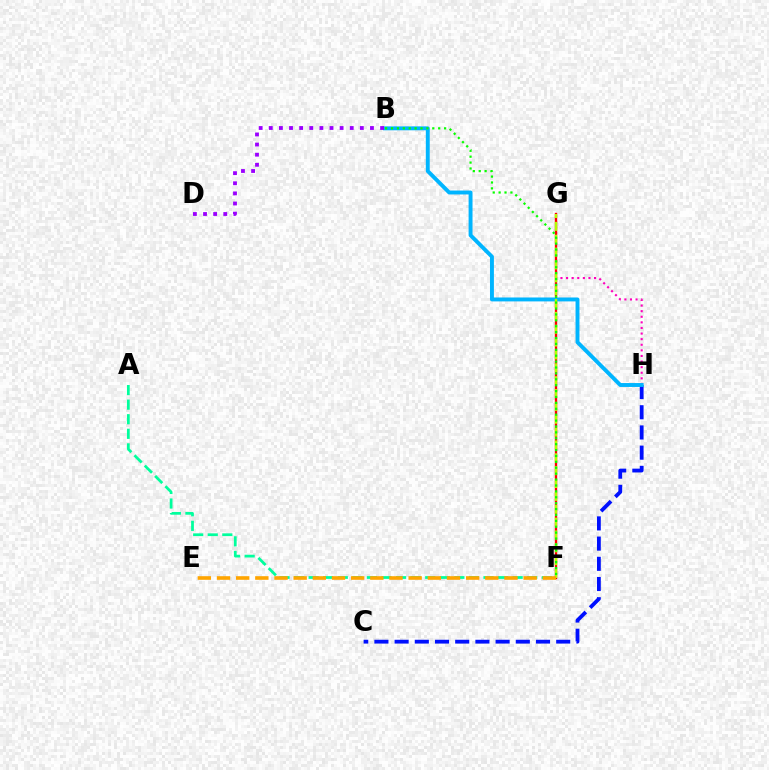{('G', 'H'): [{'color': '#ff00bd', 'line_style': 'dotted', 'thickness': 1.52}], ('C', 'H'): [{'color': '#0010ff', 'line_style': 'dashed', 'thickness': 2.74}], ('F', 'G'): [{'color': '#ff0000', 'line_style': 'solid', 'thickness': 1.68}, {'color': '#b3ff00', 'line_style': 'dashed', 'thickness': 1.75}], ('B', 'H'): [{'color': '#00b5ff', 'line_style': 'solid', 'thickness': 2.82}], ('A', 'F'): [{'color': '#00ff9d', 'line_style': 'dashed', 'thickness': 1.98}], ('B', 'F'): [{'color': '#08ff00', 'line_style': 'dotted', 'thickness': 1.6}], ('E', 'F'): [{'color': '#ffa500', 'line_style': 'dashed', 'thickness': 2.6}], ('B', 'D'): [{'color': '#9b00ff', 'line_style': 'dotted', 'thickness': 2.75}]}